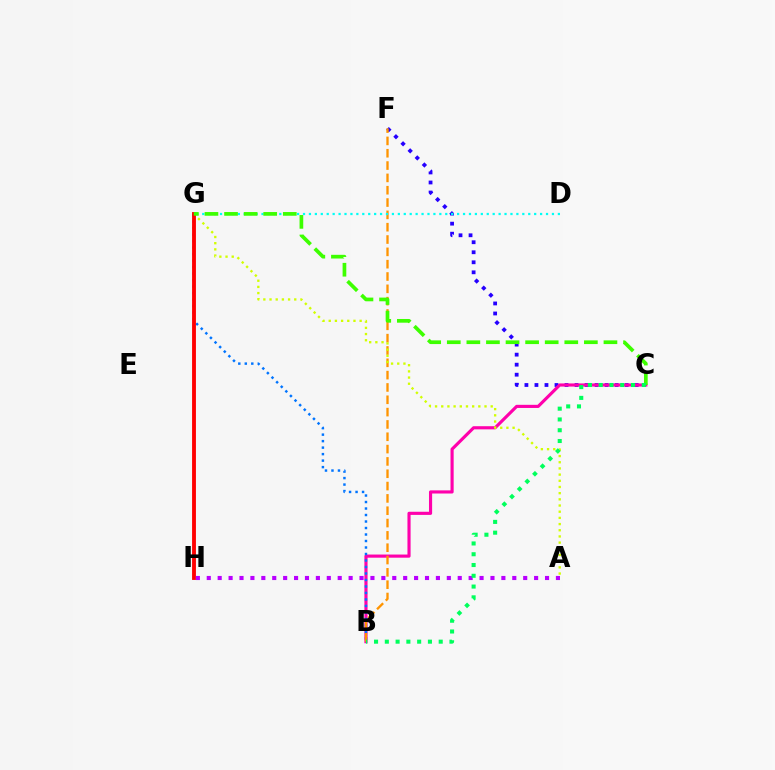{('C', 'F'): [{'color': '#2500ff', 'line_style': 'dotted', 'thickness': 2.72}], ('B', 'C'): [{'color': '#ff00ac', 'line_style': 'solid', 'thickness': 2.26}, {'color': '#00ff5c', 'line_style': 'dotted', 'thickness': 2.93}], ('B', 'G'): [{'color': '#0074ff', 'line_style': 'dotted', 'thickness': 1.77}], ('B', 'F'): [{'color': '#ff9400', 'line_style': 'dashed', 'thickness': 1.67}], ('A', 'G'): [{'color': '#d1ff00', 'line_style': 'dotted', 'thickness': 1.68}], ('D', 'G'): [{'color': '#00fff6', 'line_style': 'dotted', 'thickness': 1.61}], ('G', 'H'): [{'color': '#ff0000', 'line_style': 'solid', 'thickness': 2.78}], ('C', 'G'): [{'color': '#3dff00', 'line_style': 'dashed', 'thickness': 2.66}], ('A', 'H'): [{'color': '#b900ff', 'line_style': 'dotted', 'thickness': 2.96}]}